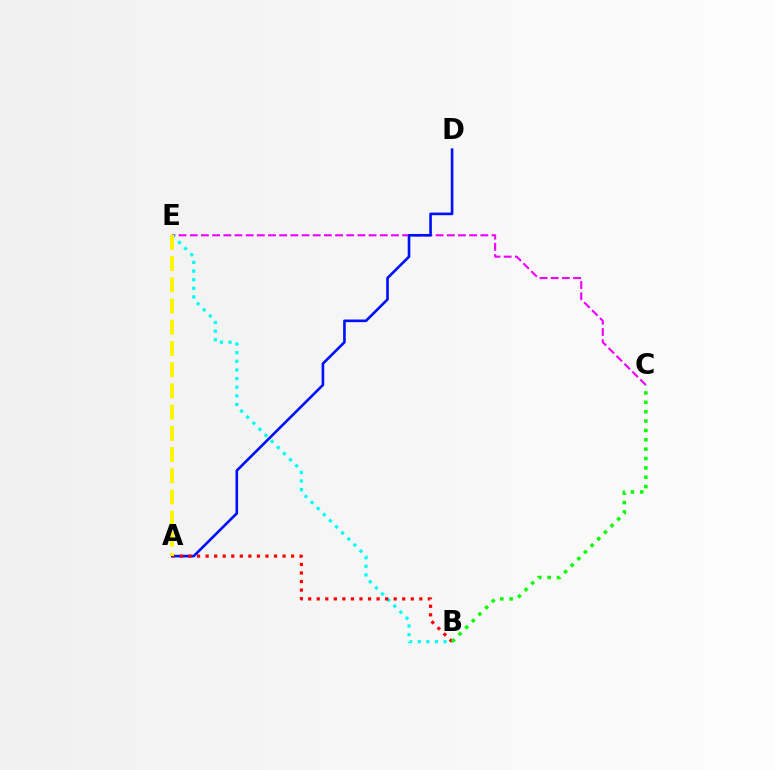{('C', 'E'): [{'color': '#ee00ff', 'line_style': 'dashed', 'thickness': 1.52}], ('B', 'E'): [{'color': '#00fff6', 'line_style': 'dotted', 'thickness': 2.34}], ('A', 'D'): [{'color': '#0010ff', 'line_style': 'solid', 'thickness': 1.9}], ('A', 'B'): [{'color': '#ff0000', 'line_style': 'dotted', 'thickness': 2.32}], ('B', 'C'): [{'color': '#08ff00', 'line_style': 'dotted', 'thickness': 2.54}], ('A', 'E'): [{'color': '#fcf500', 'line_style': 'dashed', 'thickness': 2.88}]}